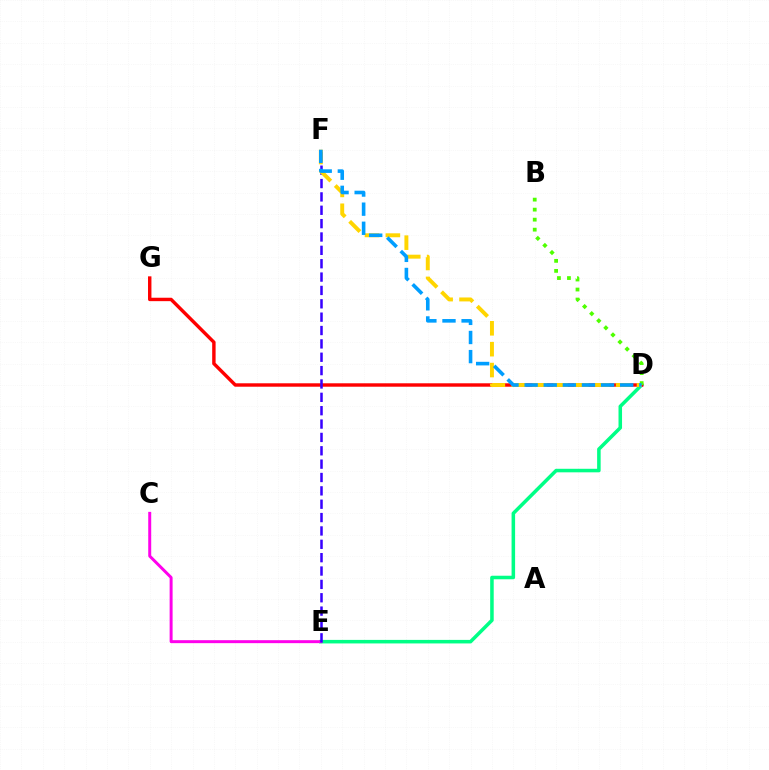{('D', 'E'): [{'color': '#00ff86', 'line_style': 'solid', 'thickness': 2.55}], ('D', 'G'): [{'color': '#ff0000', 'line_style': 'solid', 'thickness': 2.46}], ('C', 'E'): [{'color': '#ff00ed', 'line_style': 'solid', 'thickness': 2.14}], ('E', 'F'): [{'color': '#3700ff', 'line_style': 'dashed', 'thickness': 1.82}], ('D', 'F'): [{'color': '#ffd500', 'line_style': 'dashed', 'thickness': 2.84}, {'color': '#009eff', 'line_style': 'dashed', 'thickness': 2.6}], ('B', 'D'): [{'color': '#4fff00', 'line_style': 'dotted', 'thickness': 2.72}]}